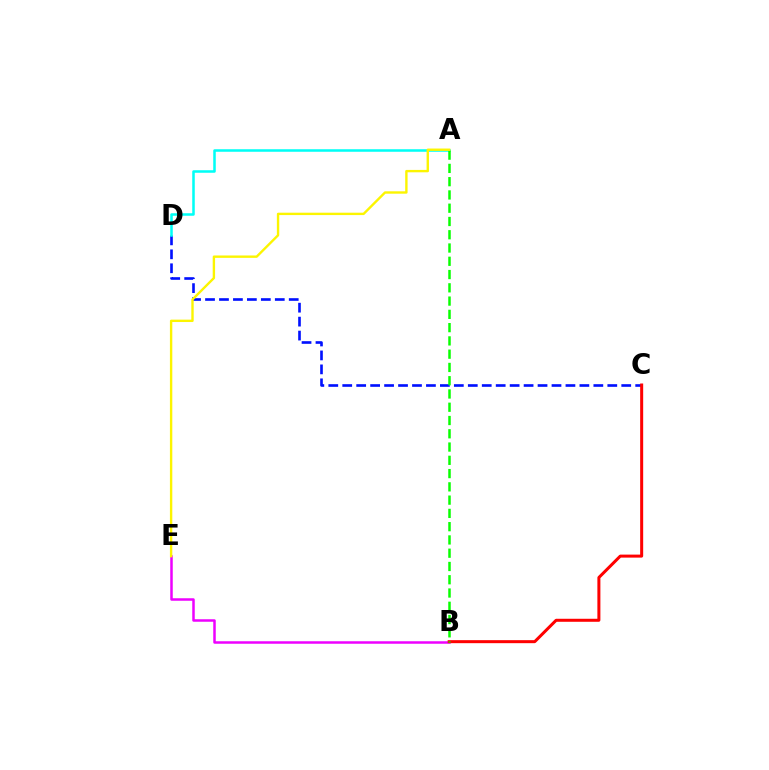{('C', 'D'): [{'color': '#0010ff', 'line_style': 'dashed', 'thickness': 1.9}], ('B', 'E'): [{'color': '#ee00ff', 'line_style': 'solid', 'thickness': 1.8}], ('A', 'D'): [{'color': '#00fff6', 'line_style': 'solid', 'thickness': 1.82}], ('B', 'C'): [{'color': '#ff0000', 'line_style': 'solid', 'thickness': 2.17}], ('A', 'B'): [{'color': '#08ff00', 'line_style': 'dashed', 'thickness': 1.8}], ('A', 'E'): [{'color': '#fcf500', 'line_style': 'solid', 'thickness': 1.71}]}